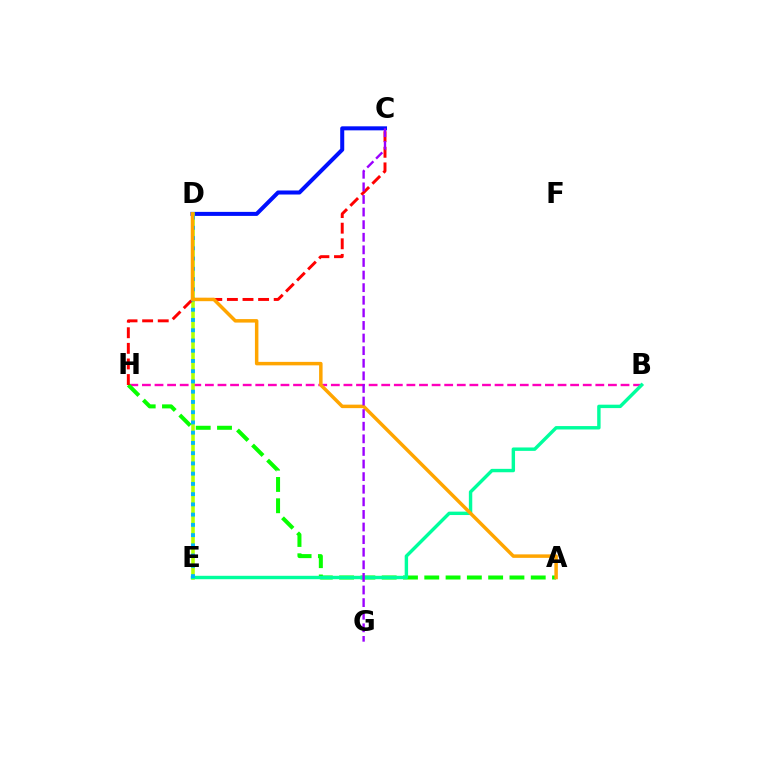{('B', 'H'): [{'color': '#ff00bd', 'line_style': 'dashed', 'thickness': 1.71}], ('C', 'D'): [{'color': '#0010ff', 'line_style': 'solid', 'thickness': 2.9}], ('D', 'E'): [{'color': '#b3ff00', 'line_style': 'solid', 'thickness': 2.58}, {'color': '#00b5ff', 'line_style': 'dotted', 'thickness': 2.78}], ('A', 'H'): [{'color': '#08ff00', 'line_style': 'dashed', 'thickness': 2.89}], ('C', 'H'): [{'color': '#ff0000', 'line_style': 'dashed', 'thickness': 2.12}], ('B', 'E'): [{'color': '#00ff9d', 'line_style': 'solid', 'thickness': 2.46}], ('A', 'D'): [{'color': '#ffa500', 'line_style': 'solid', 'thickness': 2.51}], ('C', 'G'): [{'color': '#9b00ff', 'line_style': 'dashed', 'thickness': 1.71}]}